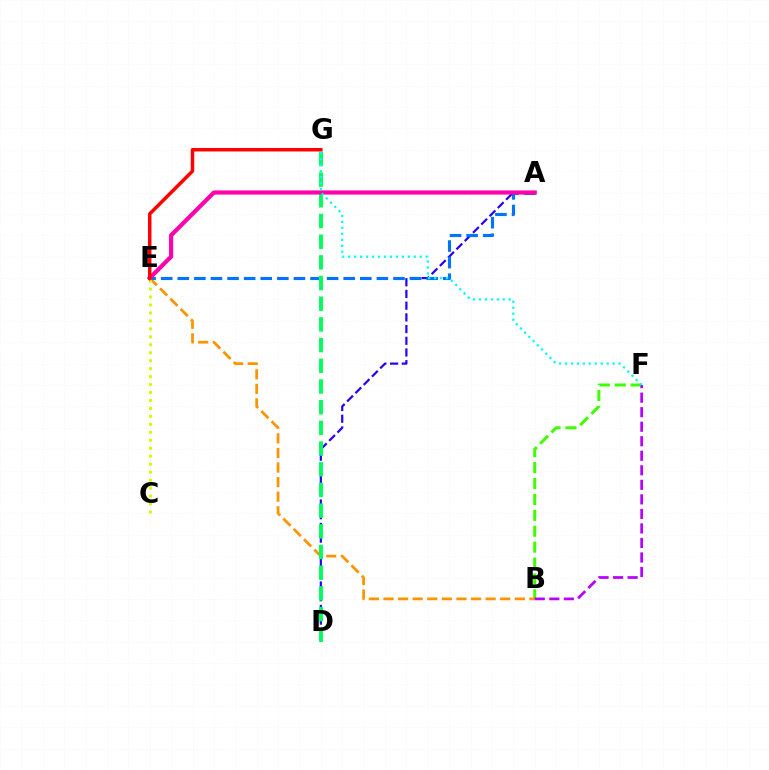{('A', 'D'): [{'color': '#2500ff', 'line_style': 'dashed', 'thickness': 1.59}], ('B', 'F'): [{'color': '#3dff00', 'line_style': 'dashed', 'thickness': 2.16}, {'color': '#b900ff', 'line_style': 'dashed', 'thickness': 1.97}], ('B', 'E'): [{'color': '#ff9400', 'line_style': 'dashed', 'thickness': 1.98}], ('A', 'E'): [{'color': '#0074ff', 'line_style': 'dashed', 'thickness': 2.25}, {'color': '#ff00ac', 'line_style': 'solid', 'thickness': 3.0}], ('D', 'G'): [{'color': '#00ff5c', 'line_style': 'dashed', 'thickness': 2.81}], ('C', 'E'): [{'color': '#d1ff00', 'line_style': 'dotted', 'thickness': 2.16}], ('E', 'G'): [{'color': '#ff0000', 'line_style': 'solid', 'thickness': 2.51}], ('F', 'G'): [{'color': '#00fff6', 'line_style': 'dotted', 'thickness': 1.62}]}